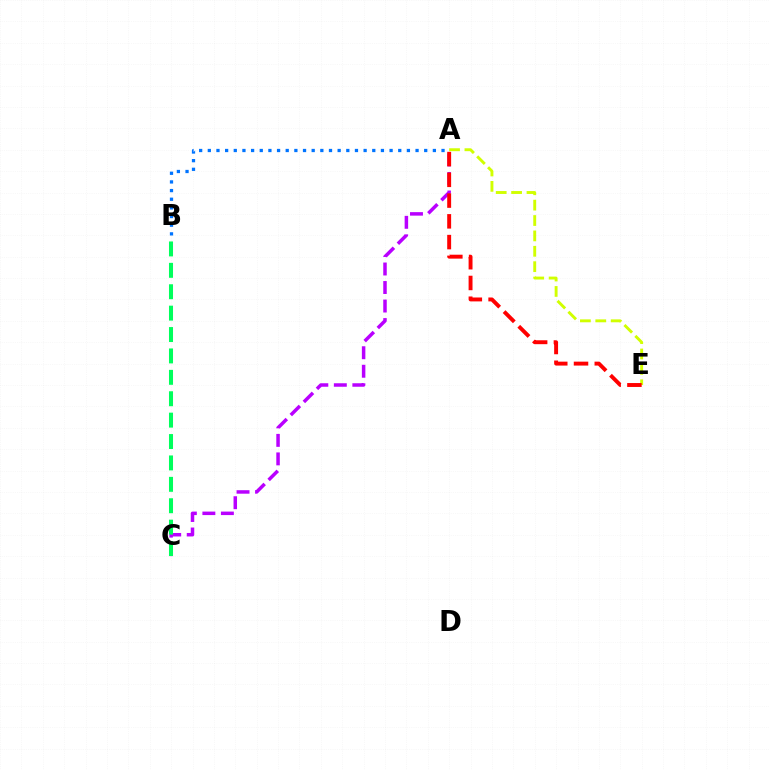{('A', 'E'): [{'color': '#d1ff00', 'line_style': 'dashed', 'thickness': 2.09}, {'color': '#ff0000', 'line_style': 'dashed', 'thickness': 2.82}], ('A', 'C'): [{'color': '#b900ff', 'line_style': 'dashed', 'thickness': 2.52}], ('A', 'B'): [{'color': '#0074ff', 'line_style': 'dotted', 'thickness': 2.35}], ('B', 'C'): [{'color': '#00ff5c', 'line_style': 'dashed', 'thickness': 2.91}]}